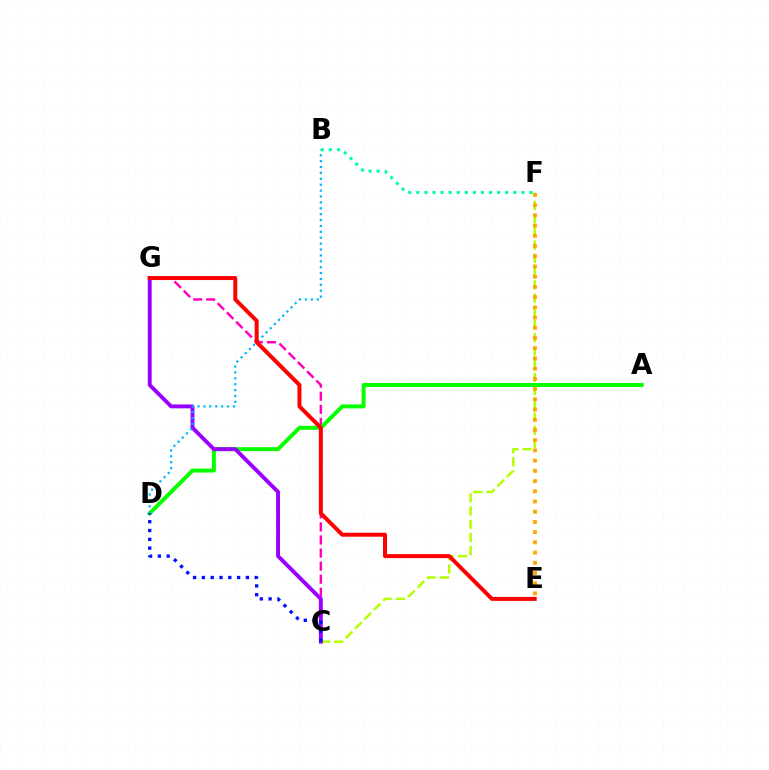{('B', 'F'): [{'color': '#00ff9d', 'line_style': 'dotted', 'thickness': 2.2}], ('C', 'F'): [{'color': '#b3ff00', 'line_style': 'dashed', 'thickness': 1.8}], ('E', 'F'): [{'color': '#ffa500', 'line_style': 'dotted', 'thickness': 2.78}], ('C', 'G'): [{'color': '#ff00bd', 'line_style': 'dashed', 'thickness': 1.78}, {'color': '#9b00ff', 'line_style': 'solid', 'thickness': 2.81}], ('A', 'D'): [{'color': '#08ff00', 'line_style': 'solid', 'thickness': 2.86}], ('B', 'D'): [{'color': '#00b5ff', 'line_style': 'dotted', 'thickness': 1.6}], ('C', 'D'): [{'color': '#0010ff', 'line_style': 'dotted', 'thickness': 2.39}], ('E', 'G'): [{'color': '#ff0000', 'line_style': 'solid', 'thickness': 2.87}]}